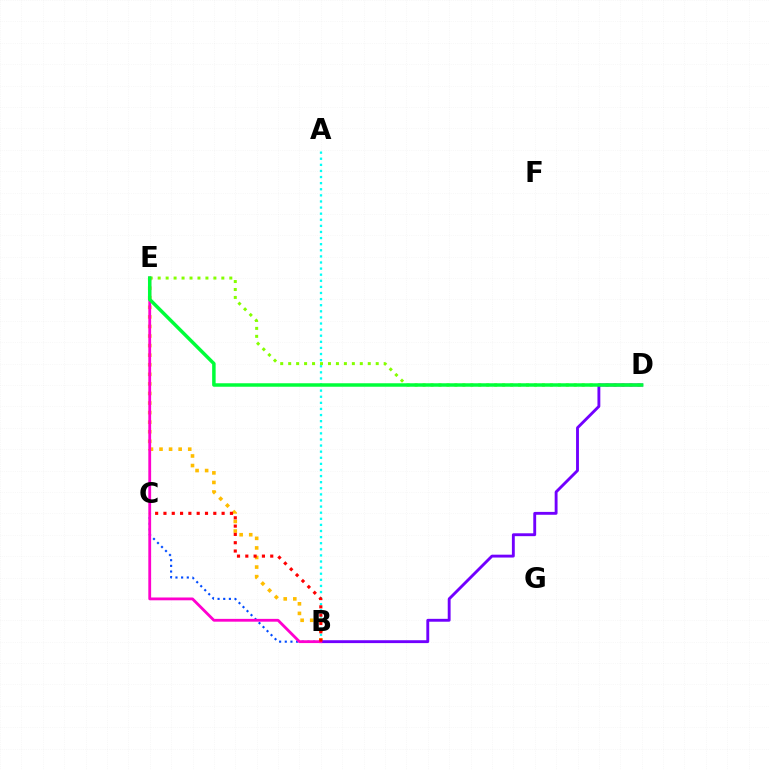{('A', 'B'): [{'color': '#00fff6', 'line_style': 'dotted', 'thickness': 1.66}], ('B', 'C'): [{'color': '#004bff', 'line_style': 'dotted', 'thickness': 1.54}, {'color': '#ff0000', 'line_style': 'dotted', 'thickness': 2.26}], ('D', 'E'): [{'color': '#84ff00', 'line_style': 'dotted', 'thickness': 2.16}, {'color': '#00ff39', 'line_style': 'solid', 'thickness': 2.51}], ('B', 'E'): [{'color': '#ffbd00', 'line_style': 'dotted', 'thickness': 2.6}, {'color': '#ff00cf', 'line_style': 'solid', 'thickness': 2.02}], ('B', 'D'): [{'color': '#7200ff', 'line_style': 'solid', 'thickness': 2.07}]}